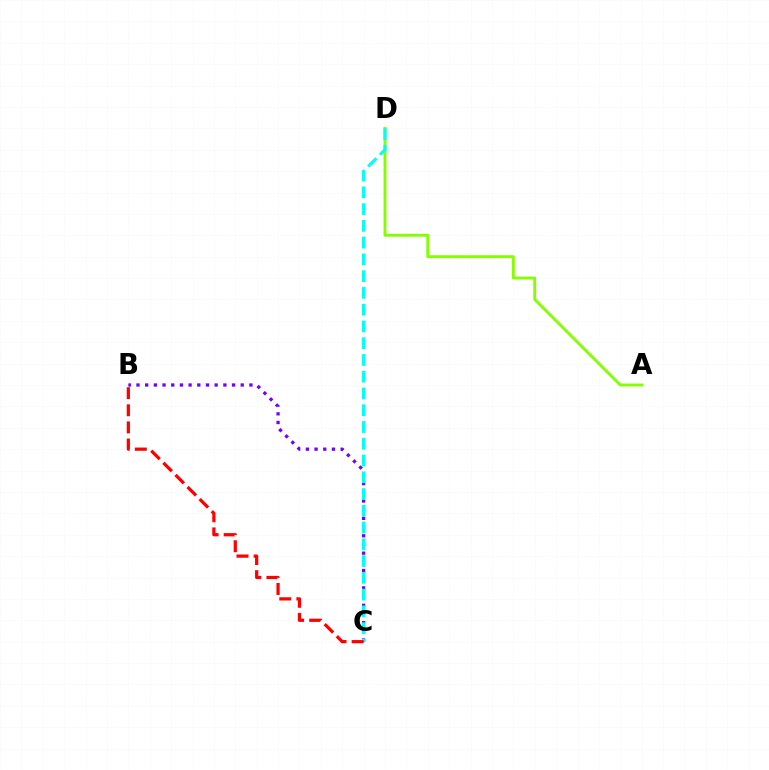{('B', 'C'): [{'color': '#7200ff', 'line_style': 'dotted', 'thickness': 2.36}, {'color': '#ff0000', 'line_style': 'dashed', 'thickness': 2.32}], ('A', 'D'): [{'color': '#84ff00', 'line_style': 'solid', 'thickness': 2.09}], ('C', 'D'): [{'color': '#00fff6', 'line_style': 'dashed', 'thickness': 2.28}]}